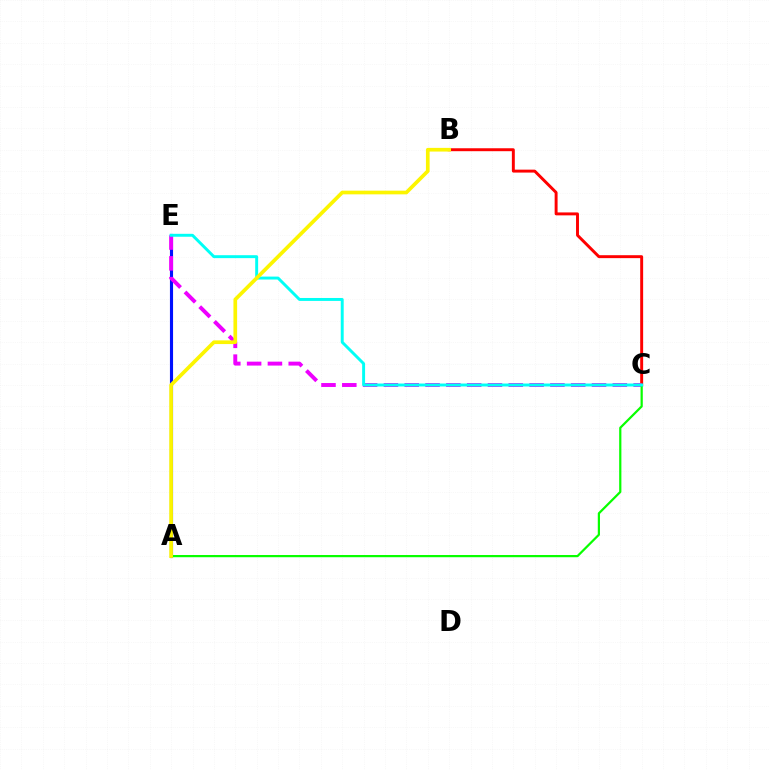{('A', 'E'): [{'color': '#0010ff', 'line_style': 'solid', 'thickness': 2.25}], ('B', 'C'): [{'color': '#ff0000', 'line_style': 'solid', 'thickness': 2.11}], ('C', 'E'): [{'color': '#ee00ff', 'line_style': 'dashed', 'thickness': 2.83}, {'color': '#00fff6', 'line_style': 'solid', 'thickness': 2.11}], ('A', 'C'): [{'color': '#08ff00', 'line_style': 'solid', 'thickness': 1.6}], ('A', 'B'): [{'color': '#fcf500', 'line_style': 'solid', 'thickness': 2.65}]}